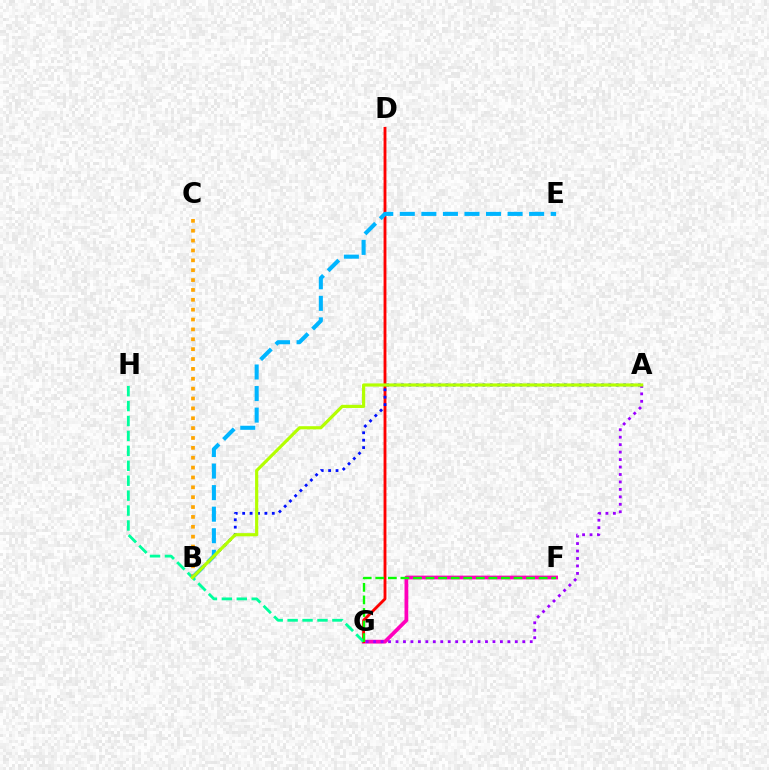{('F', 'G'): [{'color': '#ff00bd', 'line_style': 'solid', 'thickness': 2.71}, {'color': '#08ff00', 'line_style': 'dashed', 'thickness': 1.71}], ('D', 'G'): [{'color': '#ff0000', 'line_style': 'solid', 'thickness': 2.05}], ('G', 'H'): [{'color': '#00ff9d', 'line_style': 'dashed', 'thickness': 2.03}], ('A', 'B'): [{'color': '#0010ff', 'line_style': 'dotted', 'thickness': 2.01}, {'color': '#b3ff00', 'line_style': 'solid', 'thickness': 2.28}], ('B', 'C'): [{'color': '#ffa500', 'line_style': 'dotted', 'thickness': 2.68}], ('A', 'G'): [{'color': '#9b00ff', 'line_style': 'dotted', 'thickness': 2.03}], ('B', 'E'): [{'color': '#00b5ff', 'line_style': 'dashed', 'thickness': 2.93}]}